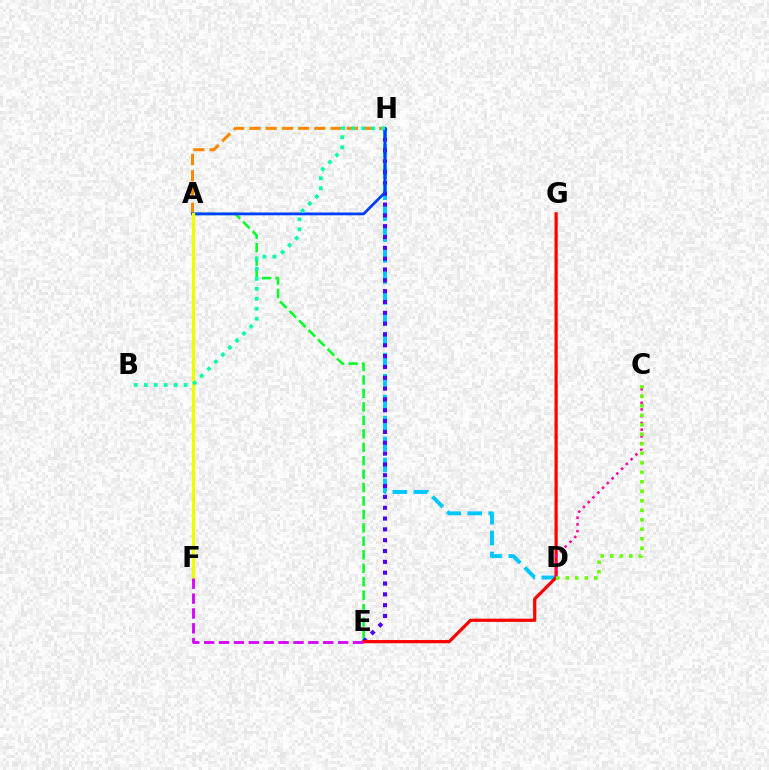{('A', 'H'): [{'color': '#ff8800', 'line_style': 'dashed', 'thickness': 2.2}, {'color': '#003fff', 'line_style': 'solid', 'thickness': 2.03}], ('D', 'H'): [{'color': '#00c7ff', 'line_style': 'dashed', 'thickness': 2.85}], ('A', 'E'): [{'color': '#00ff27', 'line_style': 'dashed', 'thickness': 1.83}], ('E', 'H'): [{'color': '#4f00ff', 'line_style': 'dotted', 'thickness': 2.94}], ('A', 'F'): [{'color': '#eeff00', 'line_style': 'solid', 'thickness': 2.41}], ('E', 'G'): [{'color': '#ff0000', 'line_style': 'solid', 'thickness': 2.31}], ('C', 'D'): [{'color': '#ff00a0', 'line_style': 'dotted', 'thickness': 1.83}, {'color': '#66ff00', 'line_style': 'dotted', 'thickness': 2.58}], ('B', 'H'): [{'color': '#00ffaf', 'line_style': 'dotted', 'thickness': 2.71}], ('E', 'F'): [{'color': '#d600ff', 'line_style': 'dashed', 'thickness': 2.02}]}